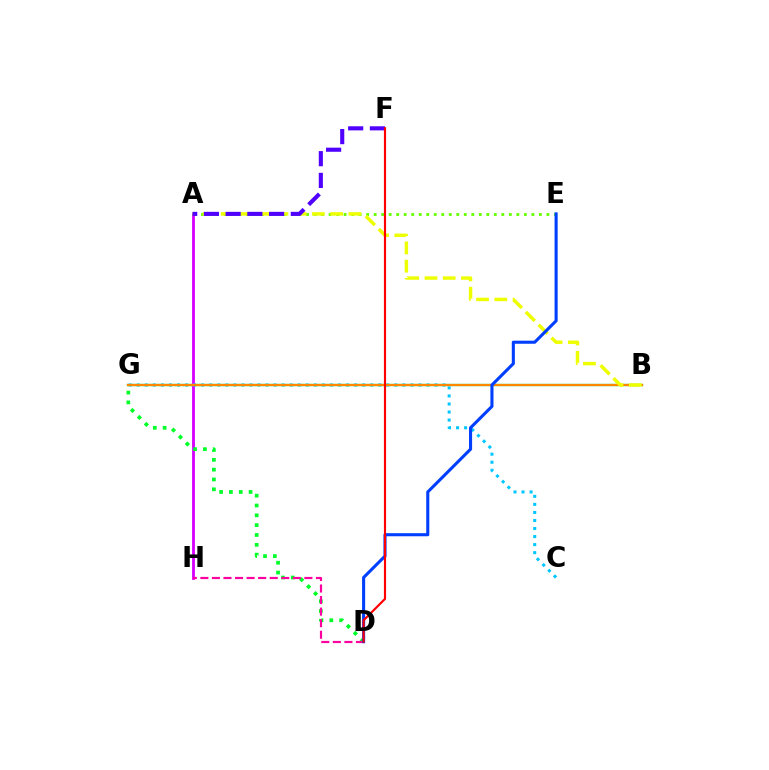{('B', 'G'): [{'color': '#00ffaf', 'line_style': 'solid', 'thickness': 1.69}, {'color': '#ff8800', 'line_style': 'solid', 'thickness': 1.64}], ('A', 'H'): [{'color': '#d600ff', 'line_style': 'solid', 'thickness': 2.03}], ('D', 'G'): [{'color': '#00ff27', 'line_style': 'dotted', 'thickness': 2.67}], ('C', 'G'): [{'color': '#00c7ff', 'line_style': 'dotted', 'thickness': 2.19}], ('A', 'E'): [{'color': '#66ff00', 'line_style': 'dotted', 'thickness': 2.04}], ('D', 'H'): [{'color': '#ff00a0', 'line_style': 'dashed', 'thickness': 1.57}], ('A', 'B'): [{'color': '#eeff00', 'line_style': 'dashed', 'thickness': 2.48}], ('D', 'E'): [{'color': '#003fff', 'line_style': 'solid', 'thickness': 2.22}], ('A', 'F'): [{'color': '#4f00ff', 'line_style': 'dashed', 'thickness': 2.95}], ('D', 'F'): [{'color': '#ff0000', 'line_style': 'solid', 'thickness': 1.55}]}